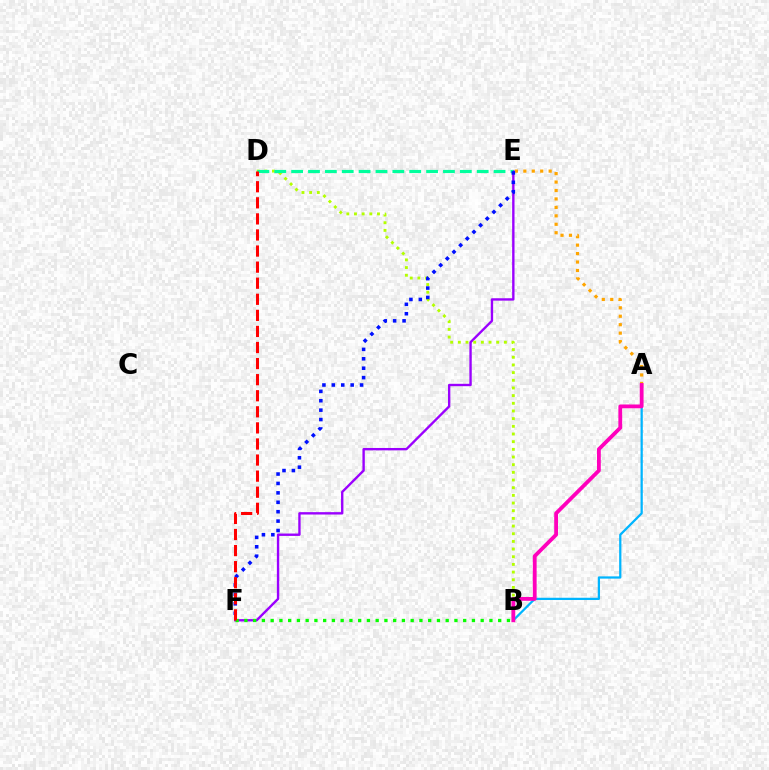{('A', 'E'): [{'color': '#ffa500', 'line_style': 'dotted', 'thickness': 2.29}], ('E', 'F'): [{'color': '#9b00ff', 'line_style': 'solid', 'thickness': 1.71}, {'color': '#0010ff', 'line_style': 'dotted', 'thickness': 2.56}], ('B', 'F'): [{'color': '#08ff00', 'line_style': 'dotted', 'thickness': 2.38}], ('B', 'D'): [{'color': '#b3ff00', 'line_style': 'dotted', 'thickness': 2.08}], ('D', 'E'): [{'color': '#00ff9d', 'line_style': 'dashed', 'thickness': 2.29}], ('A', 'B'): [{'color': '#00b5ff', 'line_style': 'solid', 'thickness': 1.62}, {'color': '#ff00bd', 'line_style': 'solid', 'thickness': 2.74}], ('D', 'F'): [{'color': '#ff0000', 'line_style': 'dashed', 'thickness': 2.18}]}